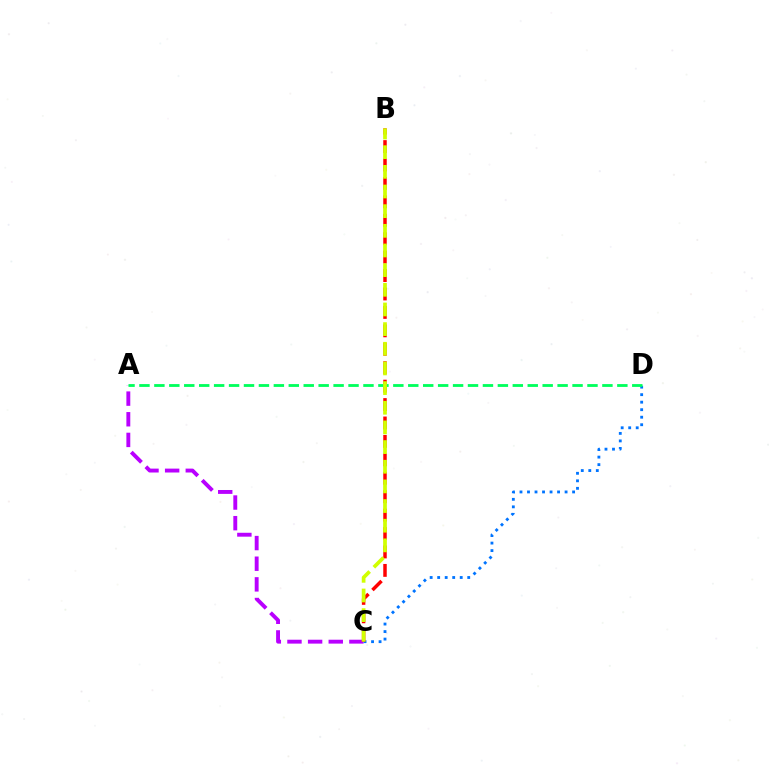{('A', 'C'): [{'color': '#b900ff', 'line_style': 'dashed', 'thickness': 2.8}], ('C', 'D'): [{'color': '#0074ff', 'line_style': 'dotted', 'thickness': 2.04}], ('B', 'C'): [{'color': '#ff0000', 'line_style': 'dashed', 'thickness': 2.5}, {'color': '#d1ff00', 'line_style': 'dashed', 'thickness': 2.67}], ('A', 'D'): [{'color': '#00ff5c', 'line_style': 'dashed', 'thickness': 2.03}]}